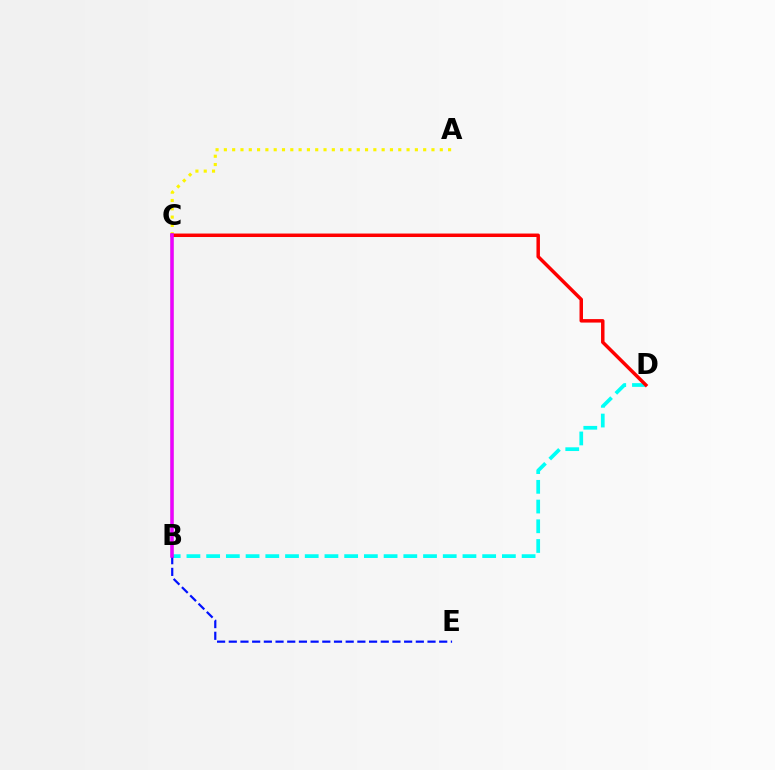{('A', 'C'): [{'color': '#fcf500', 'line_style': 'dotted', 'thickness': 2.26}], ('B', 'D'): [{'color': '#00fff6', 'line_style': 'dashed', 'thickness': 2.68}], ('B', 'C'): [{'color': '#08ff00', 'line_style': 'solid', 'thickness': 1.71}, {'color': '#ee00ff', 'line_style': 'solid', 'thickness': 2.53}], ('B', 'E'): [{'color': '#0010ff', 'line_style': 'dashed', 'thickness': 1.59}], ('C', 'D'): [{'color': '#ff0000', 'line_style': 'solid', 'thickness': 2.5}]}